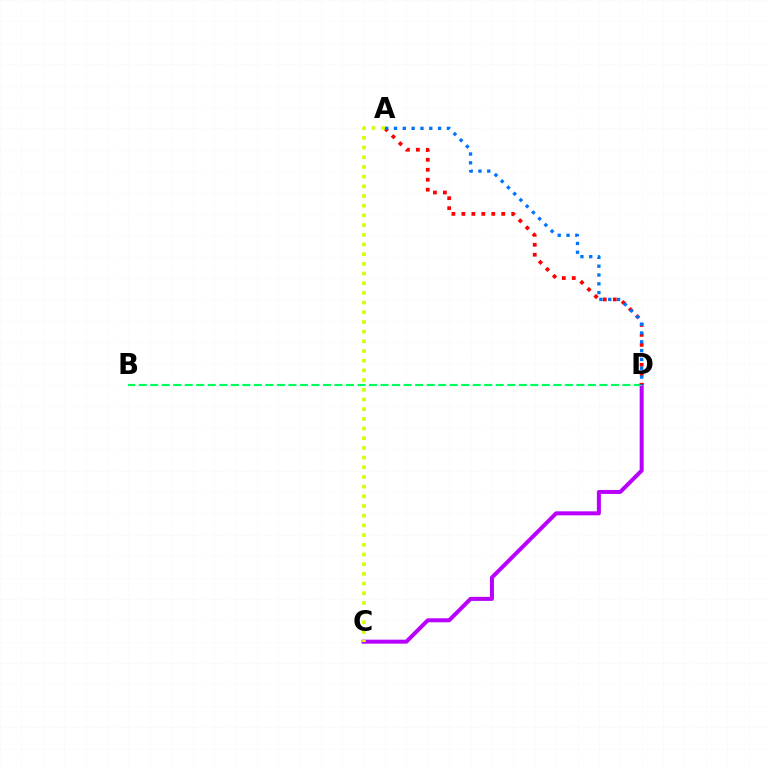{('C', 'D'): [{'color': '#b900ff', 'line_style': 'solid', 'thickness': 2.88}], ('B', 'D'): [{'color': '#00ff5c', 'line_style': 'dashed', 'thickness': 1.56}], ('A', 'D'): [{'color': '#ff0000', 'line_style': 'dotted', 'thickness': 2.71}, {'color': '#0074ff', 'line_style': 'dotted', 'thickness': 2.4}], ('A', 'C'): [{'color': '#d1ff00', 'line_style': 'dotted', 'thickness': 2.63}]}